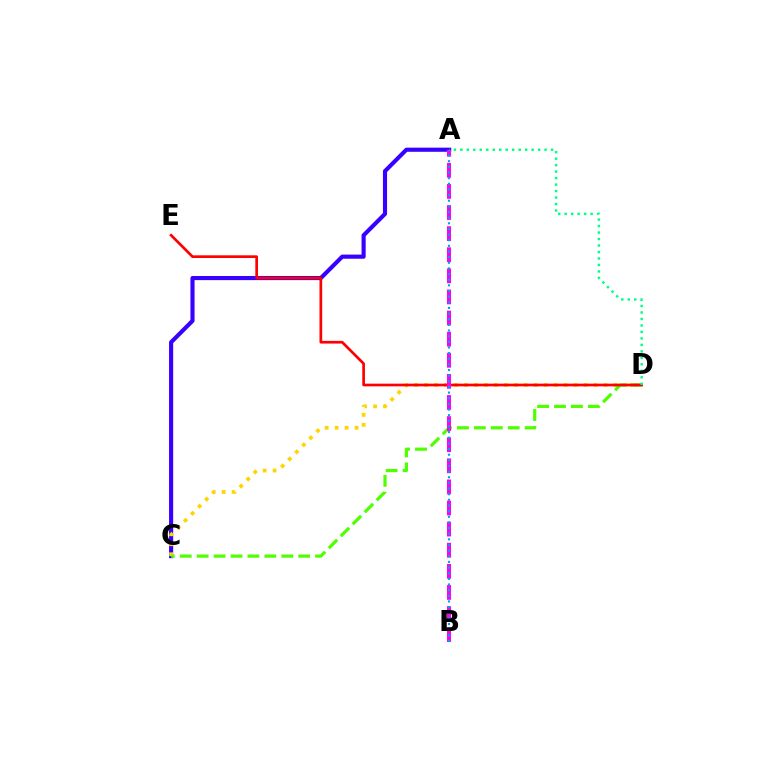{('A', 'C'): [{'color': '#3700ff', 'line_style': 'solid', 'thickness': 2.97}], ('C', 'D'): [{'color': '#ffd500', 'line_style': 'dotted', 'thickness': 2.71}, {'color': '#4fff00', 'line_style': 'dashed', 'thickness': 2.3}], ('D', 'E'): [{'color': '#ff0000', 'line_style': 'solid', 'thickness': 1.94}], ('A', 'B'): [{'color': '#ff00ed', 'line_style': 'dashed', 'thickness': 2.87}, {'color': '#009eff', 'line_style': 'dotted', 'thickness': 1.53}], ('A', 'D'): [{'color': '#00ff86', 'line_style': 'dotted', 'thickness': 1.76}]}